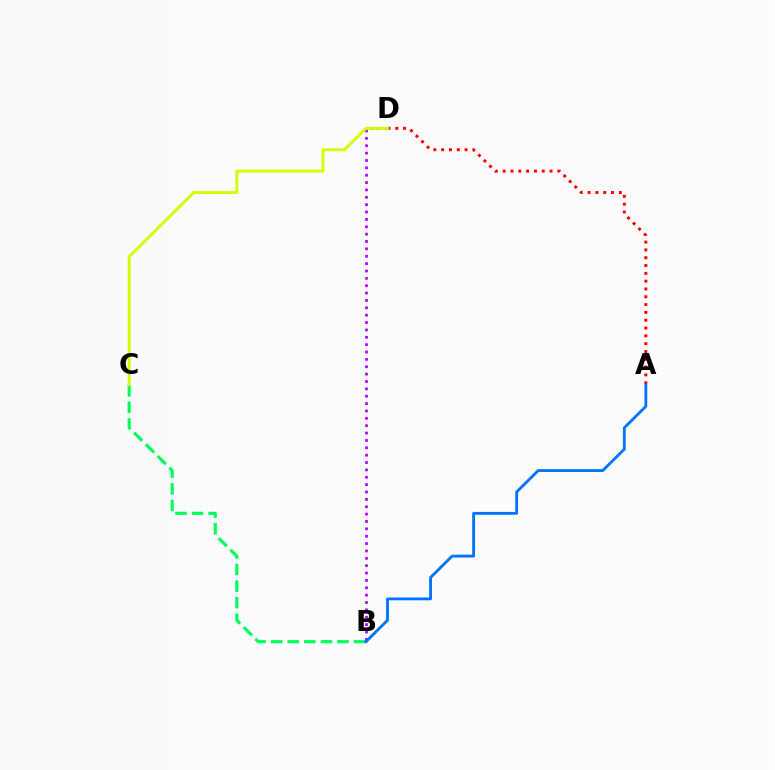{('B', 'C'): [{'color': '#00ff5c', 'line_style': 'dashed', 'thickness': 2.25}], ('B', 'D'): [{'color': '#b900ff', 'line_style': 'dotted', 'thickness': 2.0}], ('A', 'D'): [{'color': '#ff0000', 'line_style': 'dotted', 'thickness': 2.12}], ('C', 'D'): [{'color': '#d1ff00', 'line_style': 'solid', 'thickness': 2.11}], ('A', 'B'): [{'color': '#0074ff', 'line_style': 'solid', 'thickness': 2.04}]}